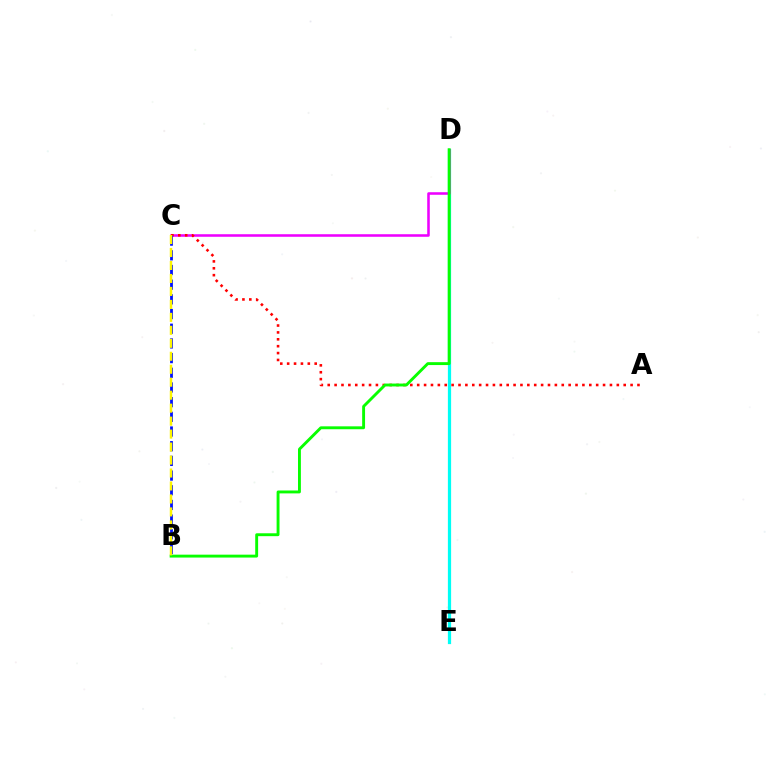{('D', 'E'): [{'color': '#00fff6', 'line_style': 'solid', 'thickness': 2.32}], ('C', 'D'): [{'color': '#ee00ff', 'line_style': 'solid', 'thickness': 1.84}], ('A', 'C'): [{'color': '#ff0000', 'line_style': 'dotted', 'thickness': 1.87}], ('B', 'D'): [{'color': '#08ff00', 'line_style': 'solid', 'thickness': 2.08}], ('B', 'C'): [{'color': '#0010ff', 'line_style': 'dashed', 'thickness': 1.99}, {'color': '#fcf500', 'line_style': 'dashed', 'thickness': 1.76}]}